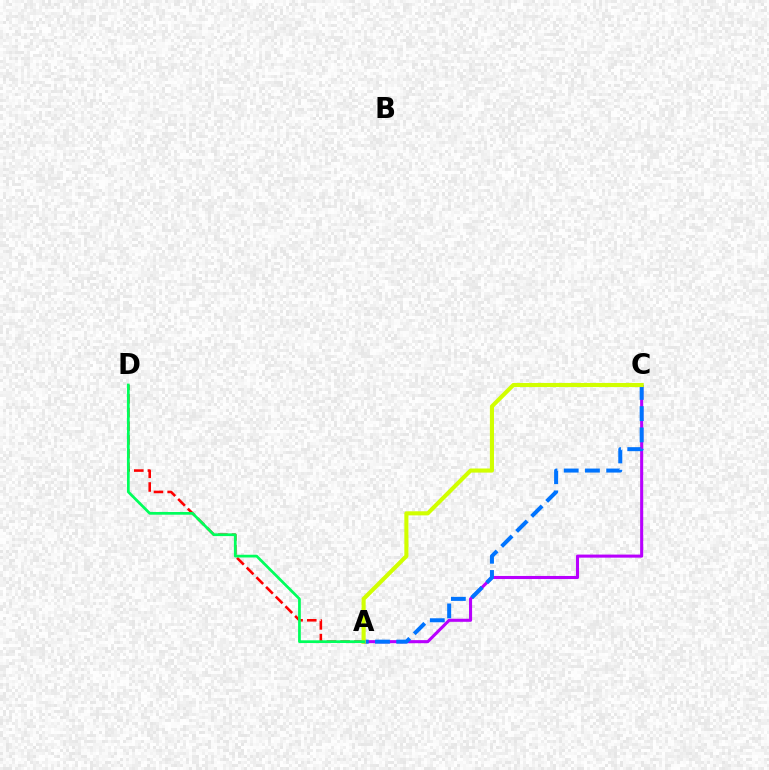{('A', 'D'): [{'color': '#ff0000', 'line_style': 'dashed', 'thickness': 1.86}, {'color': '#00ff5c', 'line_style': 'solid', 'thickness': 1.97}], ('A', 'C'): [{'color': '#b900ff', 'line_style': 'solid', 'thickness': 2.21}, {'color': '#0074ff', 'line_style': 'dashed', 'thickness': 2.88}, {'color': '#d1ff00', 'line_style': 'solid', 'thickness': 2.95}]}